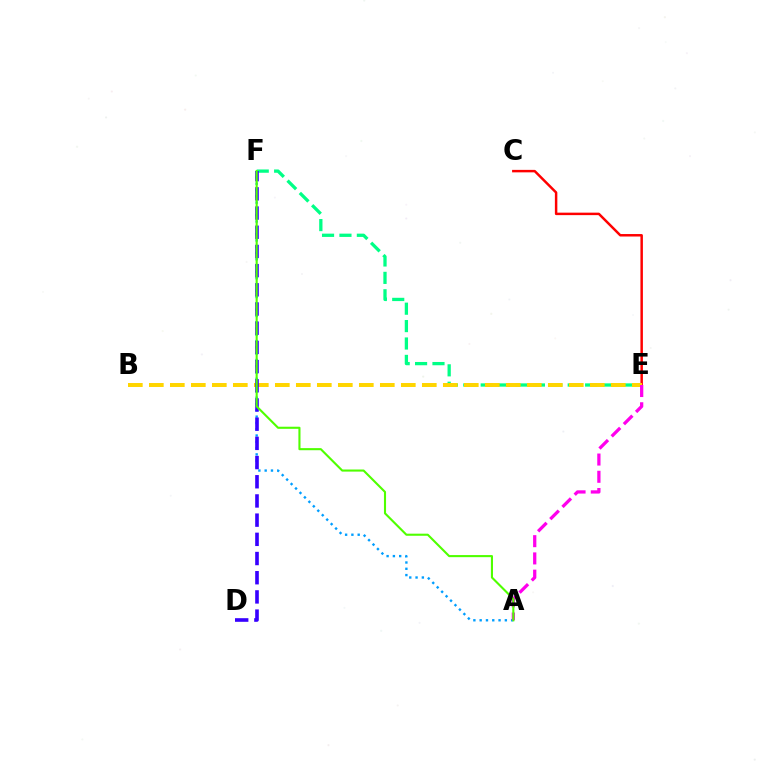{('C', 'E'): [{'color': '#ff0000', 'line_style': 'solid', 'thickness': 1.78}], ('E', 'F'): [{'color': '#00ff86', 'line_style': 'dashed', 'thickness': 2.36}], ('B', 'E'): [{'color': '#ffd500', 'line_style': 'dashed', 'thickness': 2.85}], ('A', 'F'): [{'color': '#009eff', 'line_style': 'dotted', 'thickness': 1.71}, {'color': '#4fff00', 'line_style': 'solid', 'thickness': 1.51}], ('D', 'F'): [{'color': '#3700ff', 'line_style': 'dashed', 'thickness': 2.61}], ('A', 'E'): [{'color': '#ff00ed', 'line_style': 'dashed', 'thickness': 2.34}]}